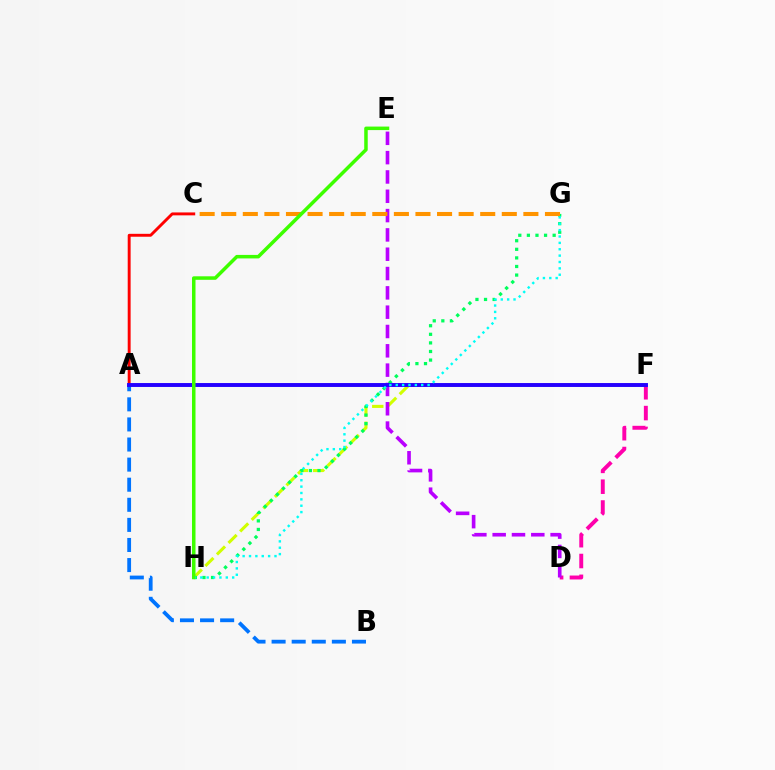{('F', 'H'): [{'color': '#d1ff00', 'line_style': 'dashed', 'thickness': 2.22}], ('A', 'C'): [{'color': '#ff0000', 'line_style': 'solid', 'thickness': 2.1}], ('D', 'F'): [{'color': '#ff00ac', 'line_style': 'dashed', 'thickness': 2.83}], ('D', 'E'): [{'color': '#b900ff', 'line_style': 'dashed', 'thickness': 2.62}], ('A', 'B'): [{'color': '#0074ff', 'line_style': 'dashed', 'thickness': 2.73}], ('G', 'H'): [{'color': '#00ff5c', 'line_style': 'dotted', 'thickness': 2.33}, {'color': '#00fff6', 'line_style': 'dotted', 'thickness': 1.73}], ('A', 'F'): [{'color': '#2500ff', 'line_style': 'solid', 'thickness': 2.82}], ('C', 'G'): [{'color': '#ff9400', 'line_style': 'dashed', 'thickness': 2.93}], ('E', 'H'): [{'color': '#3dff00', 'line_style': 'solid', 'thickness': 2.53}]}